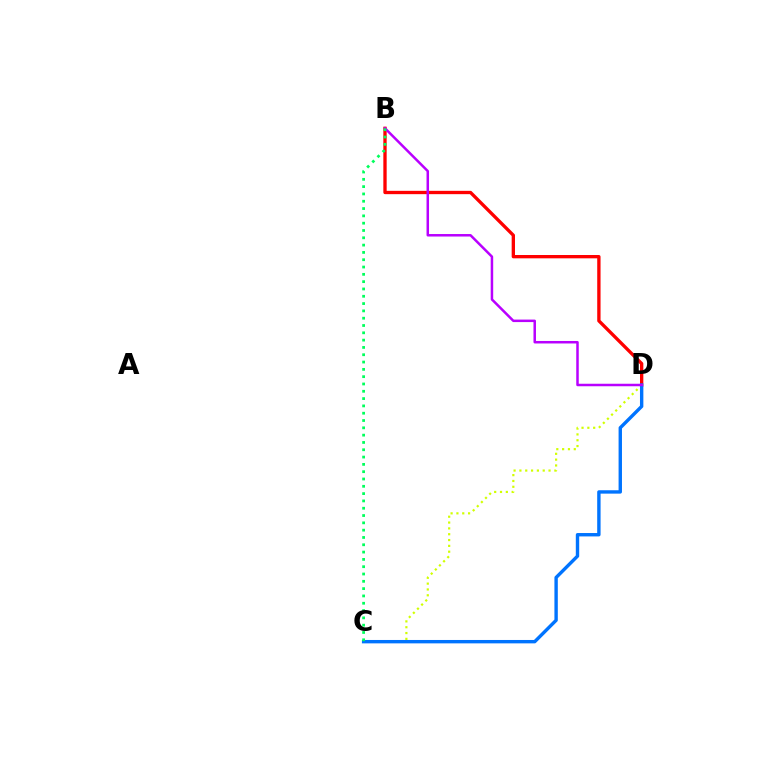{('B', 'D'): [{'color': '#ff0000', 'line_style': 'solid', 'thickness': 2.4}, {'color': '#b900ff', 'line_style': 'solid', 'thickness': 1.8}], ('C', 'D'): [{'color': '#d1ff00', 'line_style': 'dotted', 'thickness': 1.58}, {'color': '#0074ff', 'line_style': 'solid', 'thickness': 2.44}], ('B', 'C'): [{'color': '#00ff5c', 'line_style': 'dotted', 'thickness': 1.99}]}